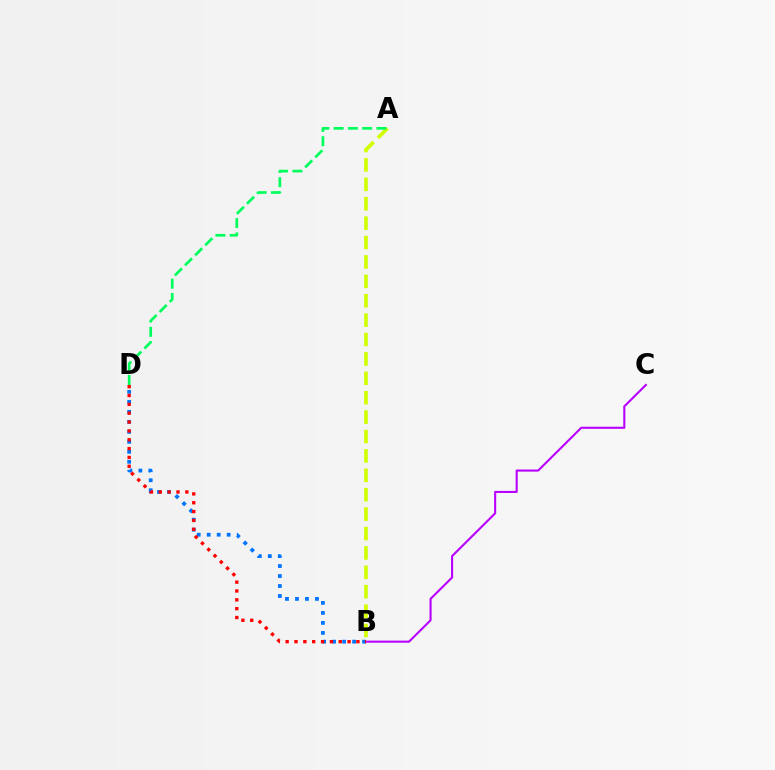{('B', 'D'): [{'color': '#0074ff', 'line_style': 'dotted', 'thickness': 2.71}, {'color': '#ff0000', 'line_style': 'dotted', 'thickness': 2.4}], ('B', 'C'): [{'color': '#b900ff', 'line_style': 'solid', 'thickness': 1.51}], ('A', 'B'): [{'color': '#d1ff00', 'line_style': 'dashed', 'thickness': 2.64}], ('A', 'D'): [{'color': '#00ff5c', 'line_style': 'dashed', 'thickness': 1.94}]}